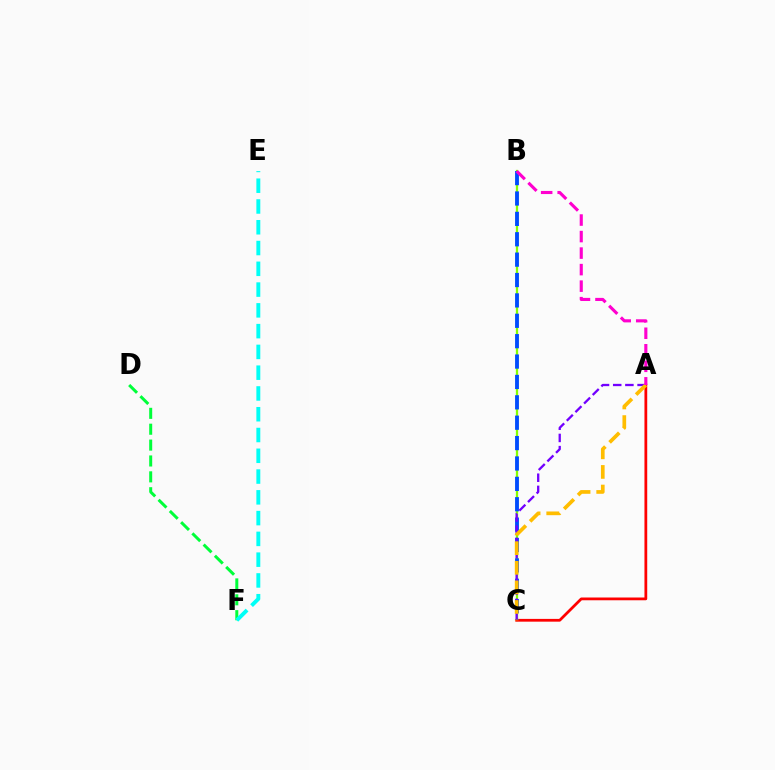{('B', 'C'): [{'color': '#84ff00', 'line_style': 'solid', 'thickness': 1.64}, {'color': '#004bff', 'line_style': 'dashed', 'thickness': 2.77}], ('A', 'C'): [{'color': '#ff0000', 'line_style': 'solid', 'thickness': 1.99}, {'color': '#7200ff', 'line_style': 'dashed', 'thickness': 1.66}, {'color': '#ffbd00', 'line_style': 'dashed', 'thickness': 2.66}], ('D', 'F'): [{'color': '#00ff39', 'line_style': 'dashed', 'thickness': 2.16}], ('E', 'F'): [{'color': '#00fff6', 'line_style': 'dashed', 'thickness': 2.82}], ('A', 'B'): [{'color': '#ff00cf', 'line_style': 'dashed', 'thickness': 2.24}]}